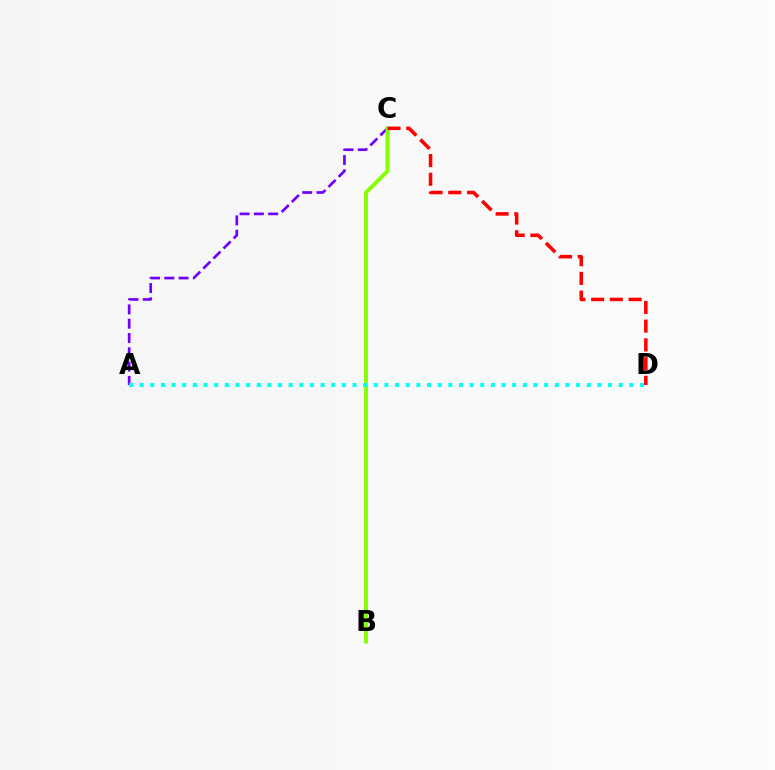{('A', 'C'): [{'color': '#7200ff', 'line_style': 'dashed', 'thickness': 1.94}], ('B', 'C'): [{'color': '#84ff00', 'line_style': 'solid', 'thickness': 2.79}], ('C', 'D'): [{'color': '#ff0000', 'line_style': 'dashed', 'thickness': 2.54}], ('A', 'D'): [{'color': '#00fff6', 'line_style': 'dotted', 'thickness': 2.89}]}